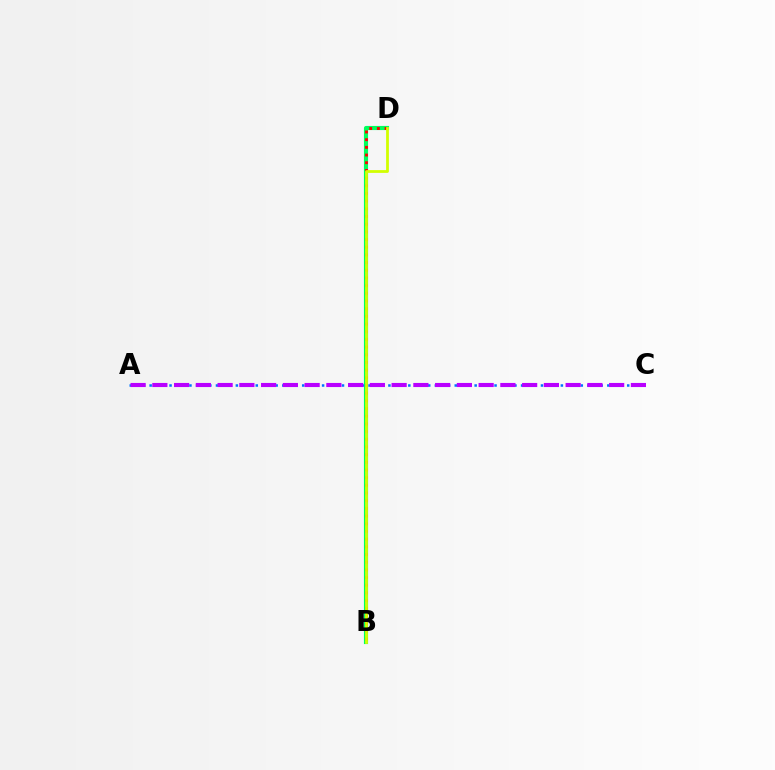{('B', 'D'): [{'color': '#00ff5c', 'line_style': 'solid', 'thickness': 2.97}, {'color': '#ff0000', 'line_style': 'dotted', 'thickness': 2.09}, {'color': '#d1ff00', 'line_style': 'solid', 'thickness': 2.01}], ('A', 'C'): [{'color': '#0074ff', 'line_style': 'dotted', 'thickness': 1.8}, {'color': '#b900ff', 'line_style': 'dashed', 'thickness': 2.96}]}